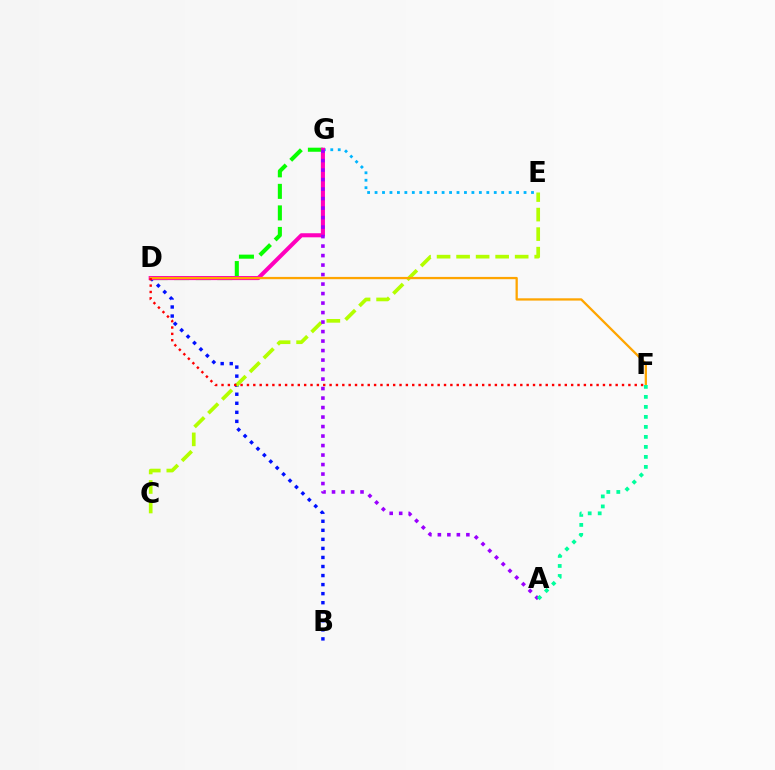{('D', 'G'): [{'color': '#08ff00', 'line_style': 'dashed', 'thickness': 2.93}, {'color': '#ff00bd', 'line_style': 'solid', 'thickness': 2.93}], ('E', 'G'): [{'color': '#00b5ff', 'line_style': 'dotted', 'thickness': 2.02}], ('B', 'D'): [{'color': '#0010ff', 'line_style': 'dotted', 'thickness': 2.46}], ('C', 'E'): [{'color': '#b3ff00', 'line_style': 'dashed', 'thickness': 2.65}], ('D', 'F'): [{'color': '#ffa500', 'line_style': 'solid', 'thickness': 1.64}, {'color': '#ff0000', 'line_style': 'dotted', 'thickness': 1.73}], ('A', 'G'): [{'color': '#9b00ff', 'line_style': 'dotted', 'thickness': 2.58}], ('A', 'F'): [{'color': '#00ff9d', 'line_style': 'dotted', 'thickness': 2.72}]}